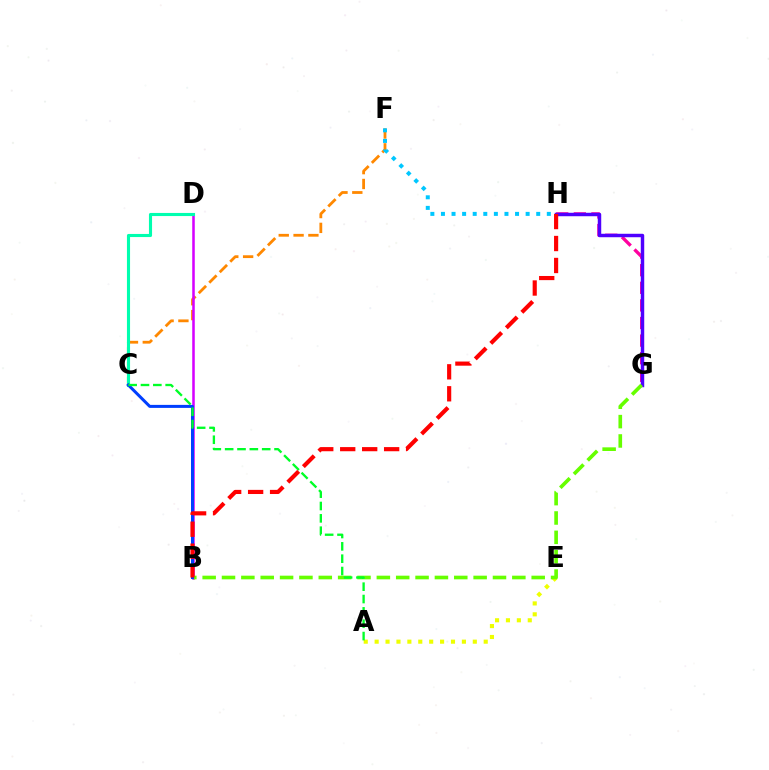{('C', 'F'): [{'color': '#ff8800', 'line_style': 'dashed', 'thickness': 2.01}], ('G', 'H'): [{'color': '#ff00a0', 'line_style': 'dashed', 'thickness': 2.39}, {'color': '#4f00ff', 'line_style': 'solid', 'thickness': 2.48}], ('F', 'H'): [{'color': '#00c7ff', 'line_style': 'dotted', 'thickness': 2.88}], ('A', 'E'): [{'color': '#eeff00', 'line_style': 'dotted', 'thickness': 2.96}], ('B', 'D'): [{'color': '#d600ff', 'line_style': 'solid', 'thickness': 1.83}], ('B', 'G'): [{'color': '#66ff00', 'line_style': 'dashed', 'thickness': 2.63}], ('C', 'D'): [{'color': '#00ffaf', 'line_style': 'solid', 'thickness': 2.24}], ('B', 'C'): [{'color': '#003fff', 'line_style': 'solid', 'thickness': 2.17}], ('A', 'C'): [{'color': '#00ff27', 'line_style': 'dashed', 'thickness': 1.68}], ('B', 'H'): [{'color': '#ff0000', 'line_style': 'dashed', 'thickness': 2.98}]}